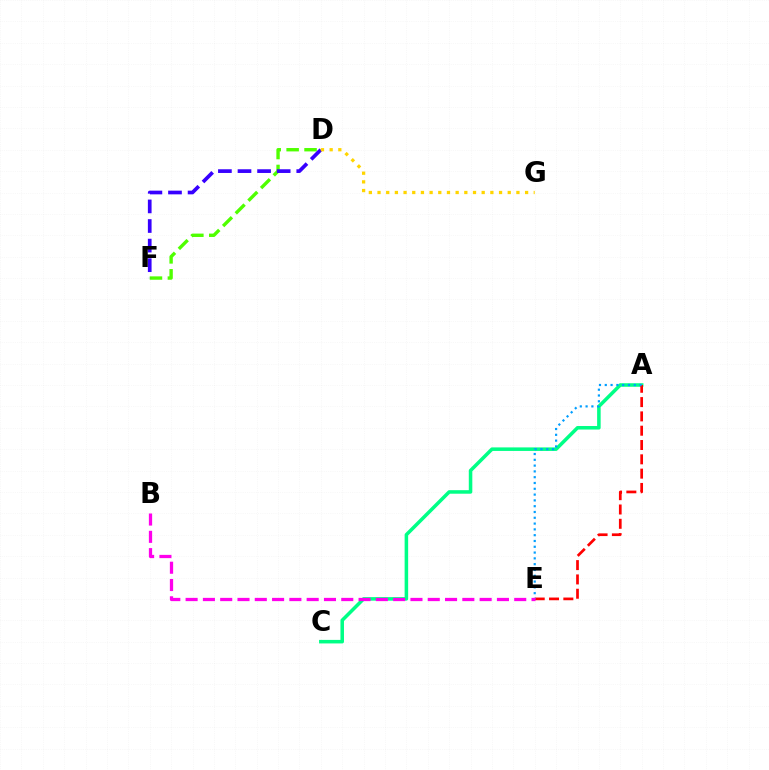{('D', 'F'): [{'color': '#4fff00', 'line_style': 'dashed', 'thickness': 2.43}, {'color': '#3700ff', 'line_style': 'dashed', 'thickness': 2.66}], ('A', 'C'): [{'color': '#00ff86', 'line_style': 'solid', 'thickness': 2.54}], ('A', 'E'): [{'color': '#ff0000', 'line_style': 'dashed', 'thickness': 1.94}, {'color': '#009eff', 'line_style': 'dotted', 'thickness': 1.58}], ('B', 'E'): [{'color': '#ff00ed', 'line_style': 'dashed', 'thickness': 2.35}], ('D', 'G'): [{'color': '#ffd500', 'line_style': 'dotted', 'thickness': 2.36}]}